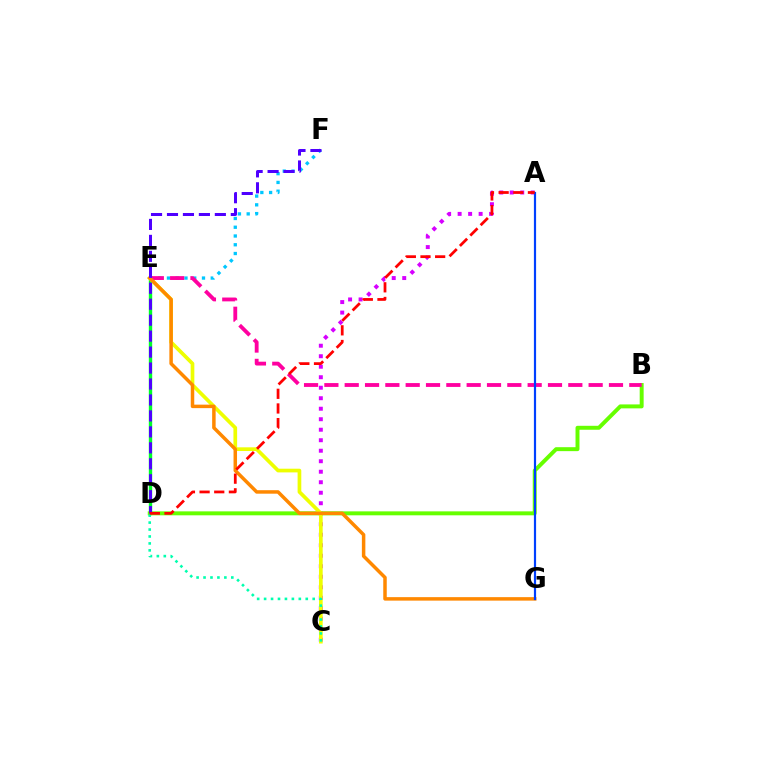{('A', 'C'): [{'color': '#d600ff', 'line_style': 'dotted', 'thickness': 2.85}], ('E', 'F'): [{'color': '#00c7ff', 'line_style': 'dotted', 'thickness': 2.38}], ('D', 'E'): [{'color': '#00ff27', 'line_style': 'solid', 'thickness': 2.43}], ('B', 'D'): [{'color': '#66ff00', 'line_style': 'solid', 'thickness': 2.84}], ('C', 'E'): [{'color': '#eeff00', 'line_style': 'solid', 'thickness': 2.66}], ('B', 'E'): [{'color': '#ff00a0', 'line_style': 'dashed', 'thickness': 2.76}], ('E', 'G'): [{'color': '#ff8800', 'line_style': 'solid', 'thickness': 2.51}], ('A', 'G'): [{'color': '#003fff', 'line_style': 'solid', 'thickness': 1.58}], ('D', 'F'): [{'color': '#4f00ff', 'line_style': 'dashed', 'thickness': 2.17}], ('C', 'D'): [{'color': '#00ffaf', 'line_style': 'dotted', 'thickness': 1.89}], ('A', 'D'): [{'color': '#ff0000', 'line_style': 'dashed', 'thickness': 1.99}]}